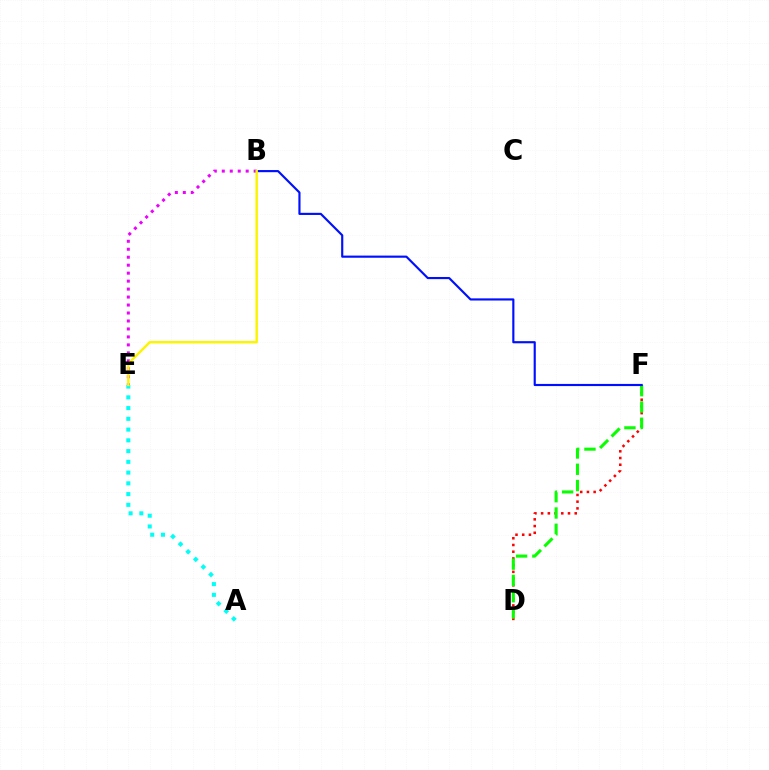{('D', 'F'): [{'color': '#ff0000', 'line_style': 'dotted', 'thickness': 1.83}, {'color': '#08ff00', 'line_style': 'dashed', 'thickness': 2.21}], ('A', 'E'): [{'color': '#00fff6', 'line_style': 'dotted', 'thickness': 2.92}], ('B', 'E'): [{'color': '#ee00ff', 'line_style': 'dotted', 'thickness': 2.17}, {'color': '#fcf500', 'line_style': 'solid', 'thickness': 1.76}], ('B', 'F'): [{'color': '#0010ff', 'line_style': 'solid', 'thickness': 1.55}]}